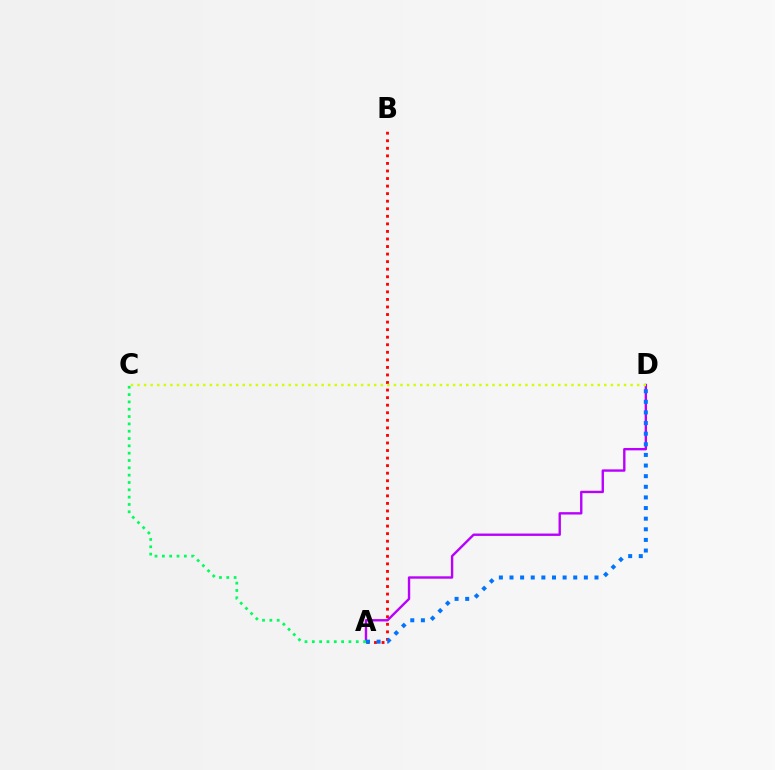{('A', 'B'): [{'color': '#ff0000', 'line_style': 'dotted', 'thickness': 2.05}], ('A', 'D'): [{'color': '#b900ff', 'line_style': 'solid', 'thickness': 1.72}, {'color': '#0074ff', 'line_style': 'dotted', 'thickness': 2.89}], ('A', 'C'): [{'color': '#00ff5c', 'line_style': 'dotted', 'thickness': 1.99}], ('C', 'D'): [{'color': '#d1ff00', 'line_style': 'dotted', 'thickness': 1.79}]}